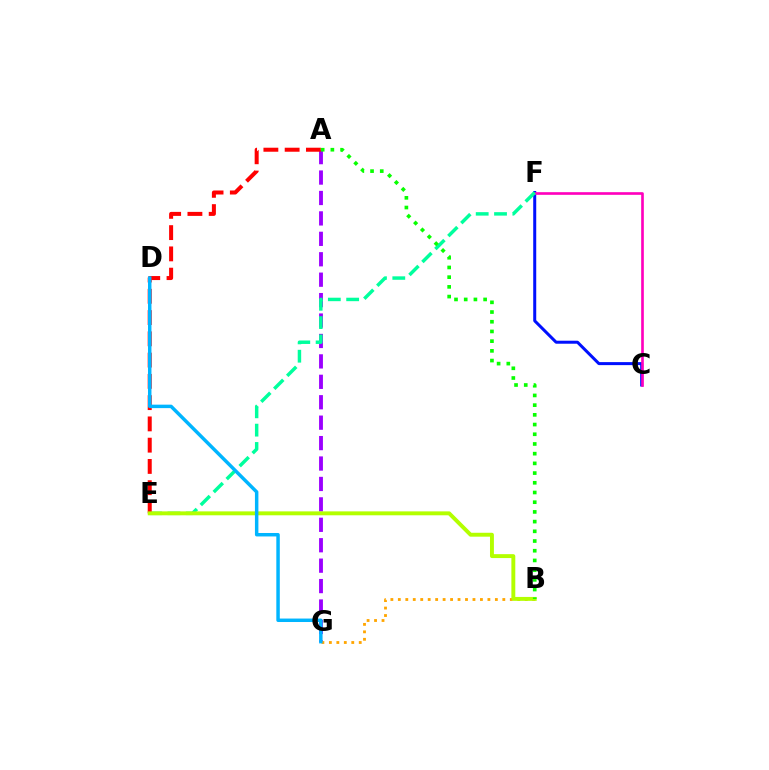{('A', 'G'): [{'color': '#9b00ff', 'line_style': 'dashed', 'thickness': 2.77}], ('C', 'F'): [{'color': '#0010ff', 'line_style': 'solid', 'thickness': 2.17}, {'color': '#ff00bd', 'line_style': 'solid', 'thickness': 1.91}], ('E', 'F'): [{'color': '#00ff9d', 'line_style': 'dashed', 'thickness': 2.49}], ('B', 'G'): [{'color': '#ffa500', 'line_style': 'dotted', 'thickness': 2.03}], ('A', 'E'): [{'color': '#ff0000', 'line_style': 'dashed', 'thickness': 2.89}], ('B', 'E'): [{'color': '#b3ff00', 'line_style': 'solid', 'thickness': 2.82}], ('D', 'G'): [{'color': '#00b5ff', 'line_style': 'solid', 'thickness': 2.49}], ('A', 'B'): [{'color': '#08ff00', 'line_style': 'dotted', 'thickness': 2.64}]}